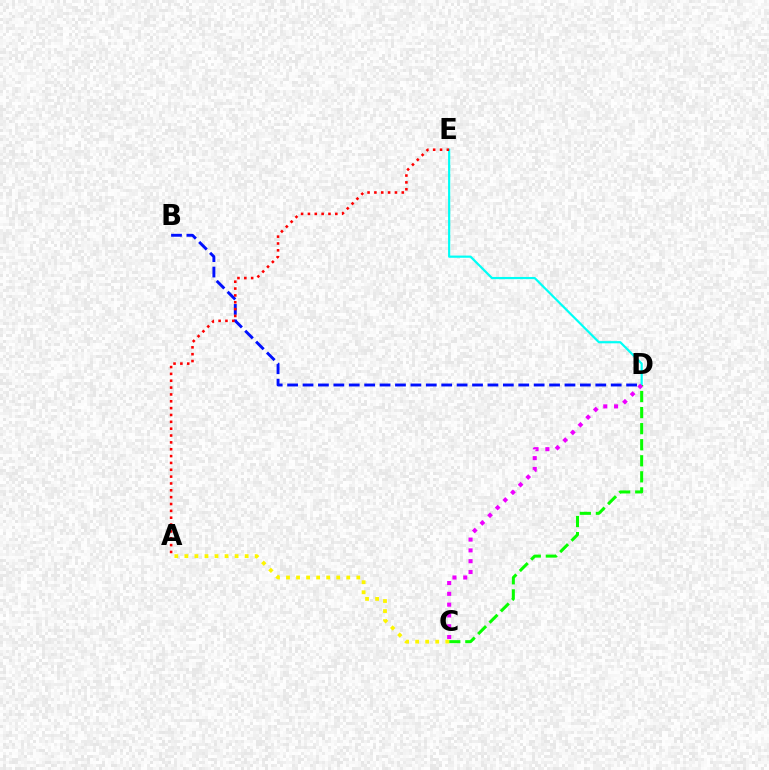{('B', 'D'): [{'color': '#0010ff', 'line_style': 'dashed', 'thickness': 2.09}], ('D', 'E'): [{'color': '#00fff6', 'line_style': 'solid', 'thickness': 1.58}], ('C', 'D'): [{'color': '#08ff00', 'line_style': 'dashed', 'thickness': 2.18}, {'color': '#ee00ff', 'line_style': 'dotted', 'thickness': 2.94}], ('A', 'E'): [{'color': '#ff0000', 'line_style': 'dotted', 'thickness': 1.86}], ('A', 'C'): [{'color': '#fcf500', 'line_style': 'dotted', 'thickness': 2.73}]}